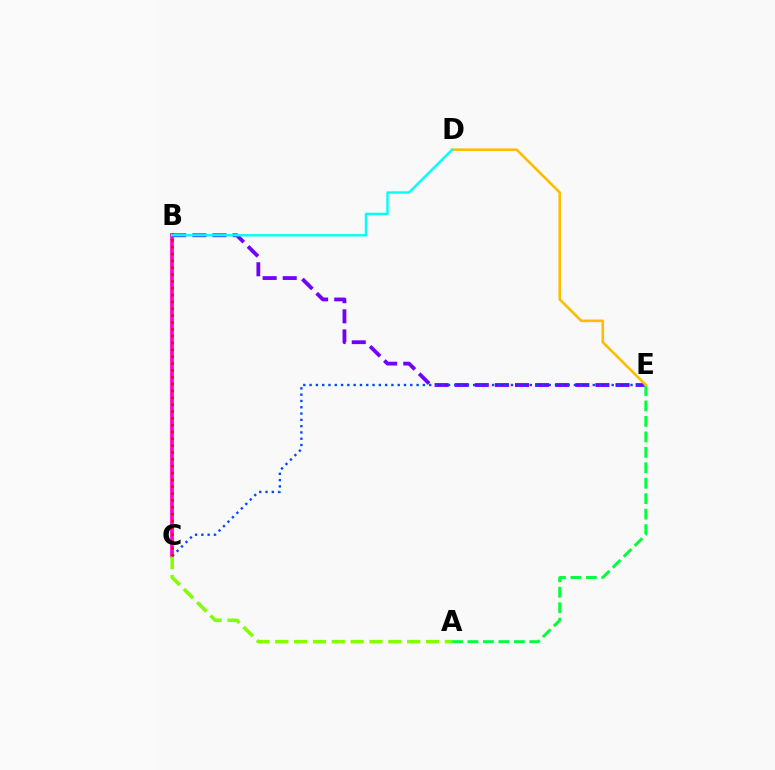{('B', 'C'): [{'color': '#ff00cf', 'line_style': 'solid', 'thickness': 2.67}, {'color': '#ff0000', 'line_style': 'dotted', 'thickness': 1.86}], ('A', 'C'): [{'color': '#84ff00', 'line_style': 'dashed', 'thickness': 2.56}], ('B', 'E'): [{'color': '#7200ff', 'line_style': 'dashed', 'thickness': 2.73}], ('C', 'E'): [{'color': '#004bff', 'line_style': 'dotted', 'thickness': 1.71}], ('A', 'E'): [{'color': '#00ff39', 'line_style': 'dashed', 'thickness': 2.1}], ('D', 'E'): [{'color': '#ffbd00', 'line_style': 'solid', 'thickness': 1.88}], ('B', 'D'): [{'color': '#00fff6', 'line_style': 'solid', 'thickness': 1.73}]}